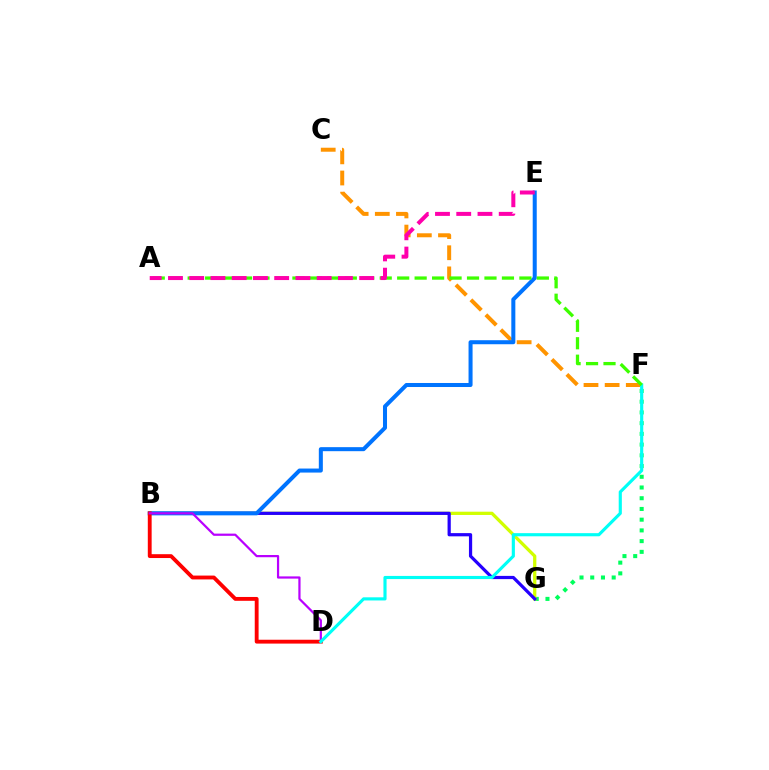{('C', 'F'): [{'color': '#ff9400', 'line_style': 'dashed', 'thickness': 2.87}], ('F', 'G'): [{'color': '#00ff5c', 'line_style': 'dotted', 'thickness': 2.91}], ('B', 'G'): [{'color': '#d1ff00', 'line_style': 'solid', 'thickness': 2.35}, {'color': '#2500ff', 'line_style': 'solid', 'thickness': 2.32}], ('B', 'E'): [{'color': '#0074ff', 'line_style': 'solid', 'thickness': 2.9}], ('B', 'D'): [{'color': '#ff0000', 'line_style': 'solid', 'thickness': 2.77}, {'color': '#b900ff', 'line_style': 'solid', 'thickness': 1.6}], ('D', 'F'): [{'color': '#00fff6', 'line_style': 'solid', 'thickness': 2.26}], ('A', 'F'): [{'color': '#3dff00', 'line_style': 'dashed', 'thickness': 2.37}], ('A', 'E'): [{'color': '#ff00ac', 'line_style': 'dashed', 'thickness': 2.89}]}